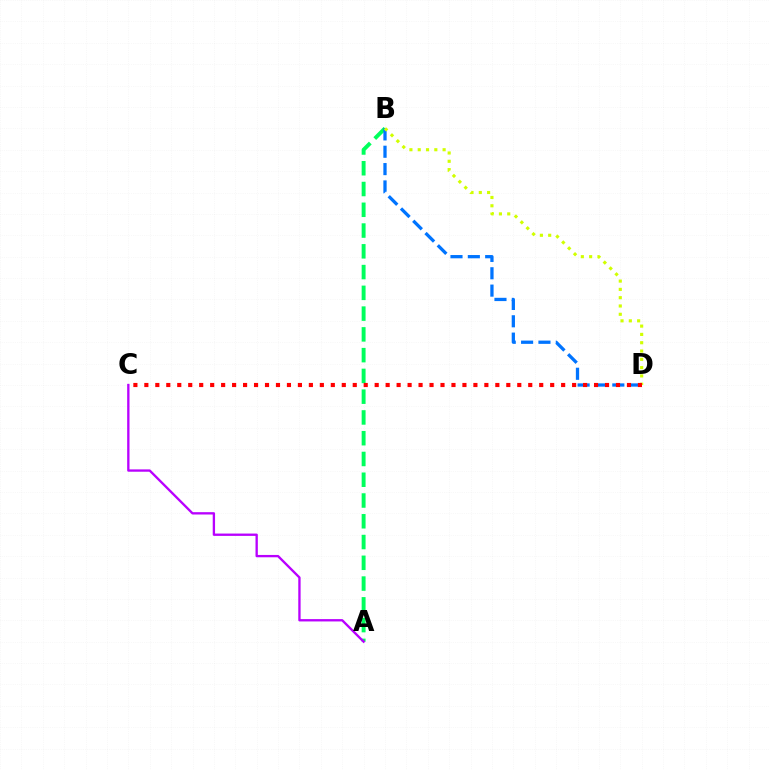{('A', 'B'): [{'color': '#00ff5c', 'line_style': 'dashed', 'thickness': 2.82}], ('B', 'D'): [{'color': '#0074ff', 'line_style': 'dashed', 'thickness': 2.36}, {'color': '#d1ff00', 'line_style': 'dotted', 'thickness': 2.26}], ('A', 'C'): [{'color': '#b900ff', 'line_style': 'solid', 'thickness': 1.68}], ('C', 'D'): [{'color': '#ff0000', 'line_style': 'dotted', 'thickness': 2.98}]}